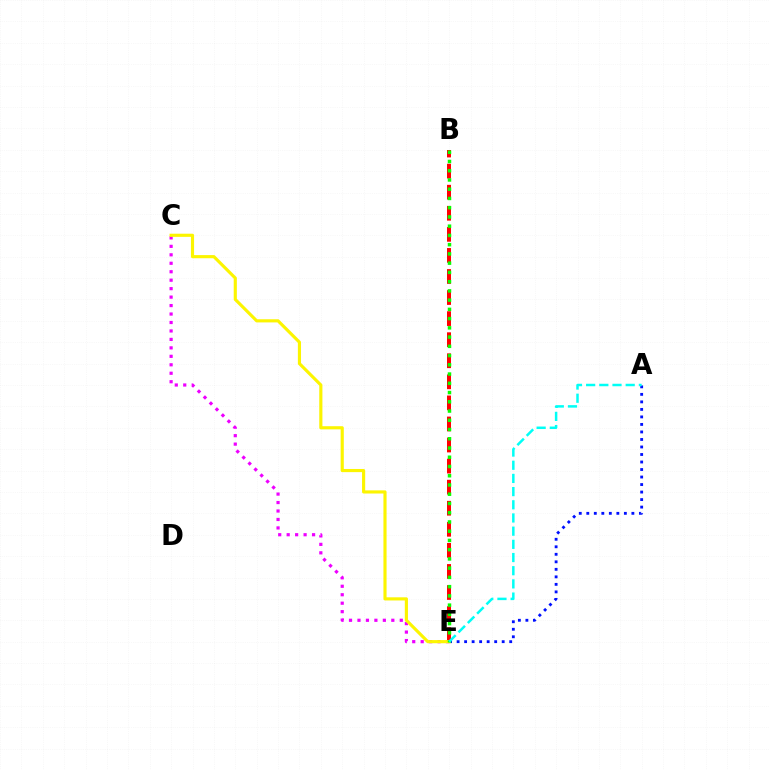{('B', 'E'): [{'color': '#ff0000', 'line_style': 'dashed', 'thickness': 2.86}, {'color': '#08ff00', 'line_style': 'dotted', 'thickness': 2.51}], ('A', 'E'): [{'color': '#0010ff', 'line_style': 'dotted', 'thickness': 2.04}, {'color': '#00fff6', 'line_style': 'dashed', 'thickness': 1.79}], ('C', 'E'): [{'color': '#ee00ff', 'line_style': 'dotted', 'thickness': 2.3}, {'color': '#fcf500', 'line_style': 'solid', 'thickness': 2.26}]}